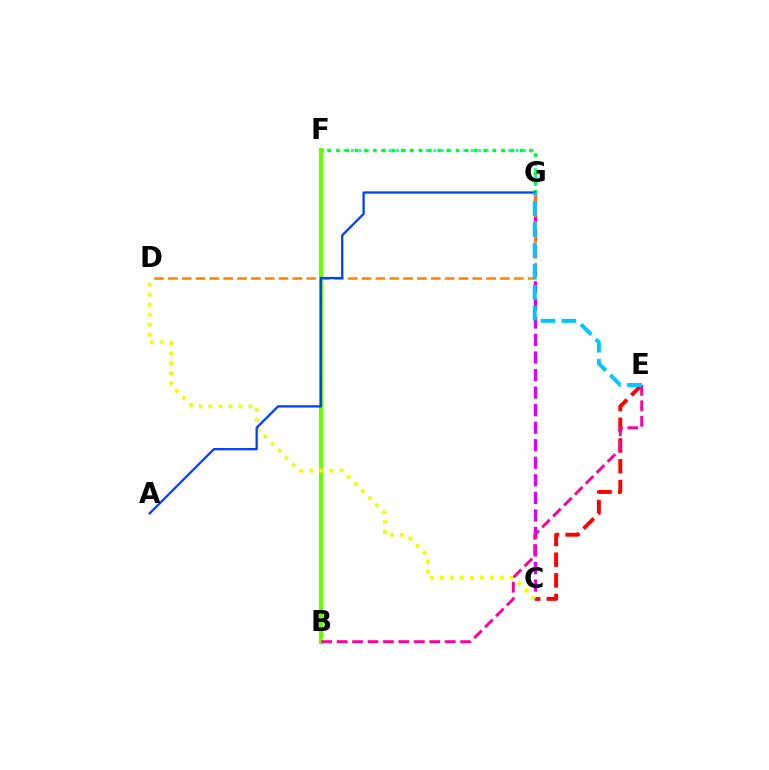{('F', 'G'): [{'color': '#00ffaf', 'line_style': 'dotted', 'thickness': 2.03}, {'color': '#00ff27', 'line_style': 'dotted', 'thickness': 2.49}], ('C', 'E'): [{'color': '#ff0000', 'line_style': 'dashed', 'thickness': 2.81}], ('B', 'F'): [{'color': '#4f00ff', 'line_style': 'dotted', 'thickness': 2.25}, {'color': '#66ff00', 'line_style': 'solid', 'thickness': 2.95}], ('C', 'G'): [{'color': '#d600ff', 'line_style': 'dashed', 'thickness': 2.38}], ('D', 'G'): [{'color': '#ff8800', 'line_style': 'dashed', 'thickness': 1.88}], ('C', 'D'): [{'color': '#eeff00', 'line_style': 'dotted', 'thickness': 2.72}], ('B', 'E'): [{'color': '#ff00a0', 'line_style': 'dashed', 'thickness': 2.1}], ('A', 'G'): [{'color': '#003fff', 'line_style': 'solid', 'thickness': 1.64}], ('E', 'G'): [{'color': '#00c7ff', 'line_style': 'dashed', 'thickness': 2.84}]}